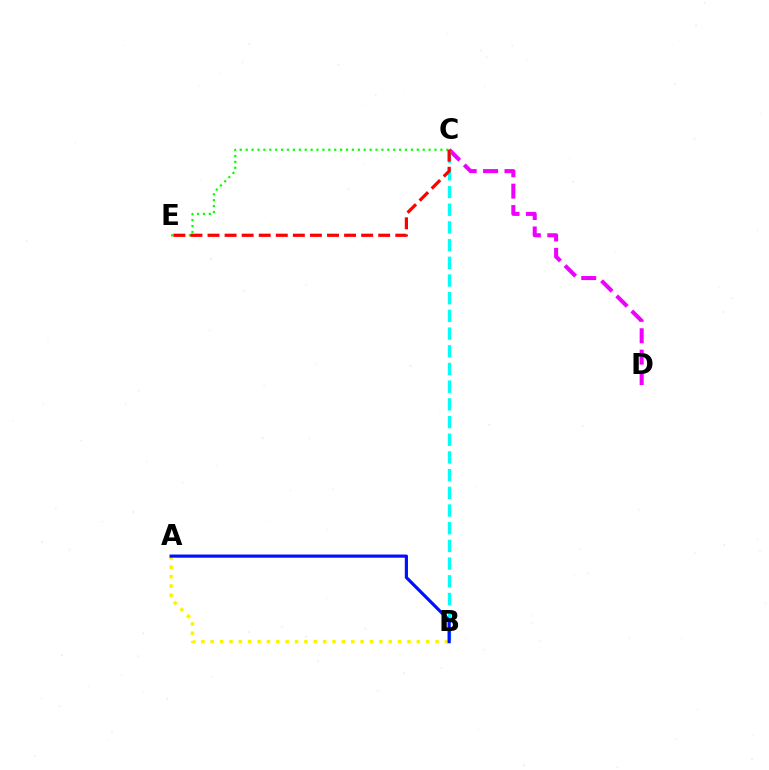{('A', 'B'): [{'color': '#fcf500', 'line_style': 'dotted', 'thickness': 2.54}, {'color': '#0010ff', 'line_style': 'solid', 'thickness': 2.28}], ('C', 'D'): [{'color': '#ee00ff', 'line_style': 'dashed', 'thickness': 2.91}], ('B', 'C'): [{'color': '#00fff6', 'line_style': 'dashed', 'thickness': 2.4}], ('C', 'E'): [{'color': '#08ff00', 'line_style': 'dotted', 'thickness': 1.6}, {'color': '#ff0000', 'line_style': 'dashed', 'thickness': 2.32}]}